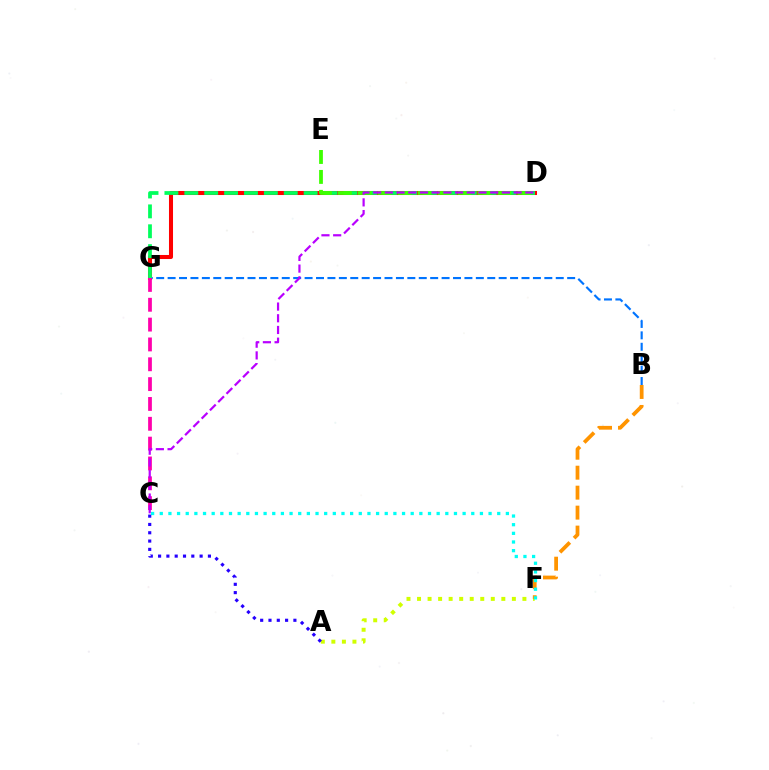{('D', 'G'): [{'color': '#ff0000', 'line_style': 'solid', 'thickness': 2.91}, {'color': '#00ff5c', 'line_style': 'dashed', 'thickness': 2.7}], ('B', 'G'): [{'color': '#0074ff', 'line_style': 'dashed', 'thickness': 1.55}], ('A', 'F'): [{'color': '#d1ff00', 'line_style': 'dotted', 'thickness': 2.86}], ('B', 'F'): [{'color': '#ff9400', 'line_style': 'dashed', 'thickness': 2.71}], ('D', 'E'): [{'color': '#3dff00', 'line_style': 'dashed', 'thickness': 2.71}], ('C', 'G'): [{'color': '#ff00ac', 'line_style': 'dashed', 'thickness': 2.69}], ('C', 'F'): [{'color': '#00fff6', 'line_style': 'dotted', 'thickness': 2.35}], ('C', 'D'): [{'color': '#b900ff', 'line_style': 'dashed', 'thickness': 1.59}], ('A', 'C'): [{'color': '#2500ff', 'line_style': 'dotted', 'thickness': 2.26}]}